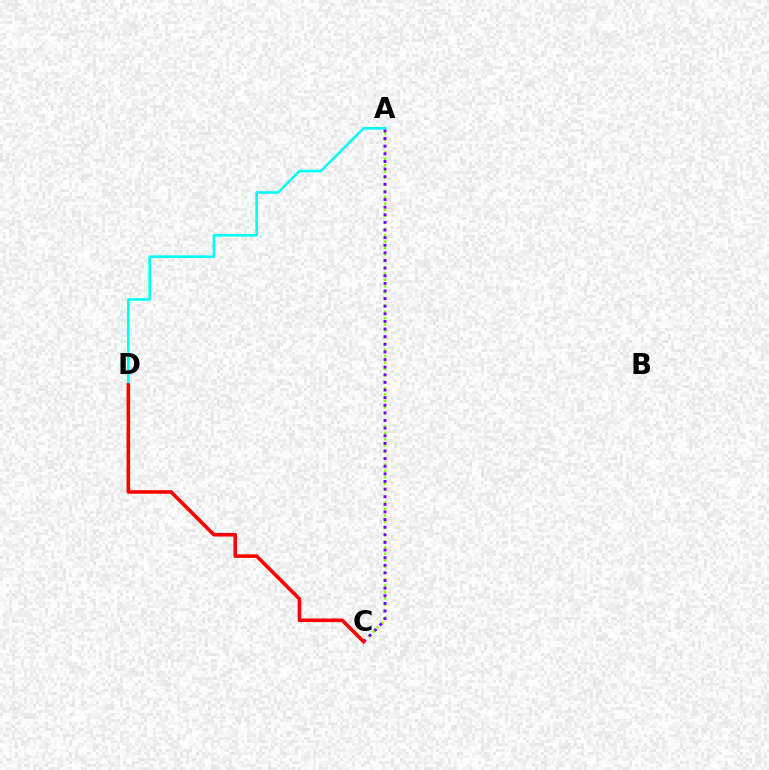{('A', 'D'): [{'color': '#00fff6', 'line_style': 'solid', 'thickness': 1.87}], ('A', 'C'): [{'color': '#84ff00', 'line_style': 'dotted', 'thickness': 1.73}, {'color': '#7200ff', 'line_style': 'dotted', 'thickness': 2.07}], ('C', 'D'): [{'color': '#ff0000', 'line_style': 'solid', 'thickness': 2.58}]}